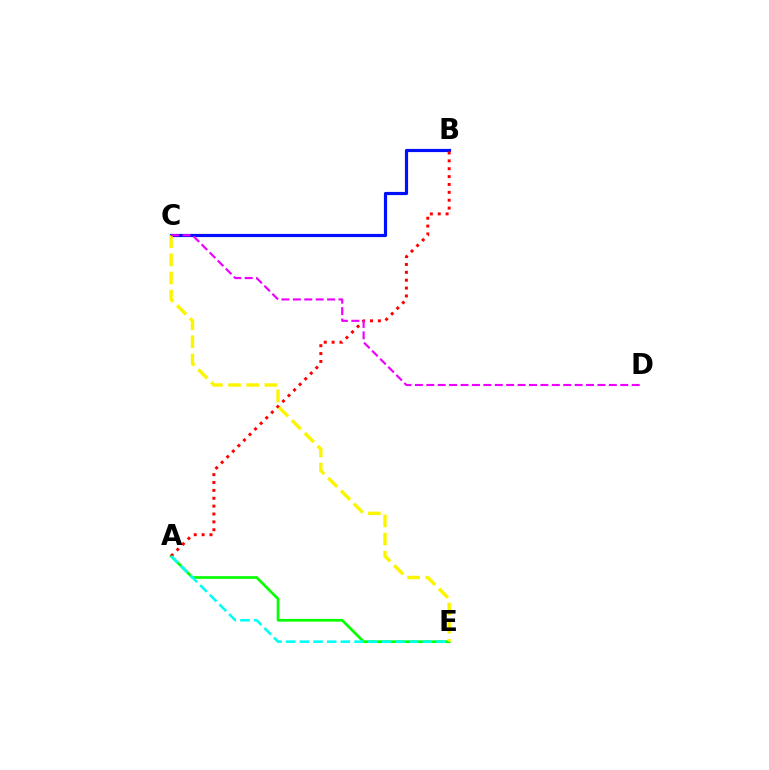{('B', 'C'): [{'color': '#0010ff', 'line_style': 'solid', 'thickness': 2.29}], ('A', 'E'): [{'color': '#08ff00', 'line_style': 'solid', 'thickness': 1.96}, {'color': '#00fff6', 'line_style': 'dashed', 'thickness': 1.86}], ('A', 'B'): [{'color': '#ff0000', 'line_style': 'dotted', 'thickness': 2.14}], ('C', 'E'): [{'color': '#fcf500', 'line_style': 'dashed', 'thickness': 2.47}], ('C', 'D'): [{'color': '#ee00ff', 'line_style': 'dashed', 'thickness': 1.55}]}